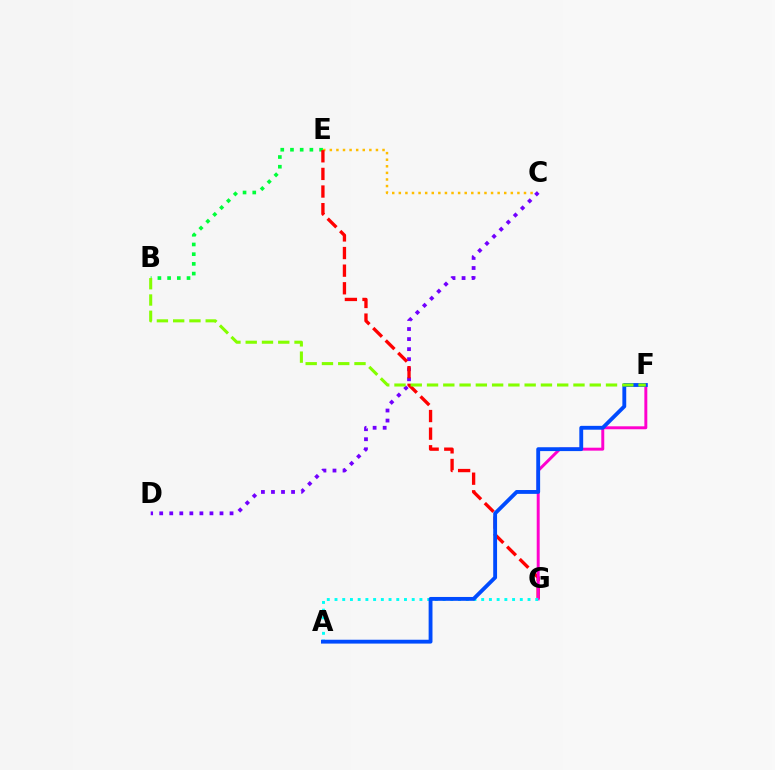{('C', 'E'): [{'color': '#ffbd00', 'line_style': 'dotted', 'thickness': 1.79}], ('B', 'E'): [{'color': '#00ff39', 'line_style': 'dotted', 'thickness': 2.64}], ('C', 'D'): [{'color': '#7200ff', 'line_style': 'dotted', 'thickness': 2.73}], ('E', 'G'): [{'color': '#ff0000', 'line_style': 'dashed', 'thickness': 2.39}], ('F', 'G'): [{'color': '#ff00cf', 'line_style': 'solid', 'thickness': 2.12}], ('A', 'G'): [{'color': '#00fff6', 'line_style': 'dotted', 'thickness': 2.1}], ('A', 'F'): [{'color': '#004bff', 'line_style': 'solid', 'thickness': 2.77}], ('B', 'F'): [{'color': '#84ff00', 'line_style': 'dashed', 'thickness': 2.21}]}